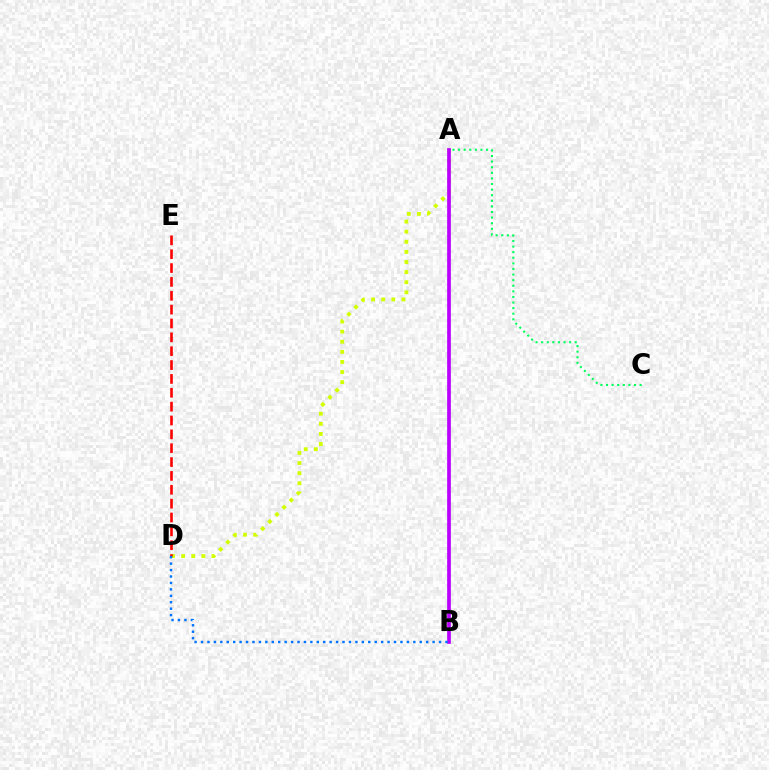{('A', 'C'): [{'color': '#00ff5c', 'line_style': 'dotted', 'thickness': 1.52}], ('A', 'D'): [{'color': '#d1ff00', 'line_style': 'dotted', 'thickness': 2.75}], ('D', 'E'): [{'color': '#ff0000', 'line_style': 'dashed', 'thickness': 1.88}], ('A', 'B'): [{'color': '#b900ff', 'line_style': 'solid', 'thickness': 2.67}], ('B', 'D'): [{'color': '#0074ff', 'line_style': 'dotted', 'thickness': 1.75}]}